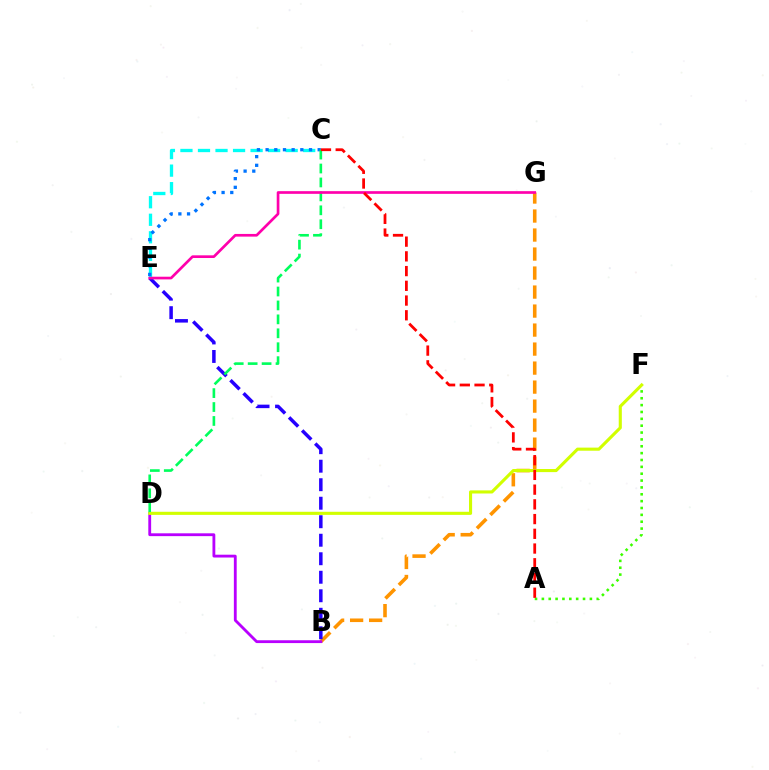{('C', 'E'): [{'color': '#00fff6', 'line_style': 'dashed', 'thickness': 2.38}, {'color': '#0074ff', 'line_style': 'dotted', 'thickness': 2.36}], ('B', 'G'): [{'color': '#ff9400', 'line_style': 'dashed', 'thickness': 2.58}], ('B', 'E'): [{'color': '#2500ff', 'line_style': 'dashed', 'thickness': 2.51}], ('A', 'F'): [{'color': '#3dff00', 'line_style': 'dotted', 'thickness': 1.86}], ('B', 'D'): [{'color': '#b900ff', 'line_style': 'solid', 'thickness': 2.03}], ('D', 'F'): [{'color': '#d1ff00', 'line_style': 'solid', 'thickness': 2.23}], ('C', 'D'): [{'color': '#00ff5c', 'line_style': 'dashed', 'thickness': 1.89}], ('E', 'G'): [{'color': '#ff00ac', 'line_style': 'solid', 'thickness': 1.93}], ('A', 'C'): [{'color': '#ff0000', 'line_style': 'dashed', 'thickness': 2.0}]}